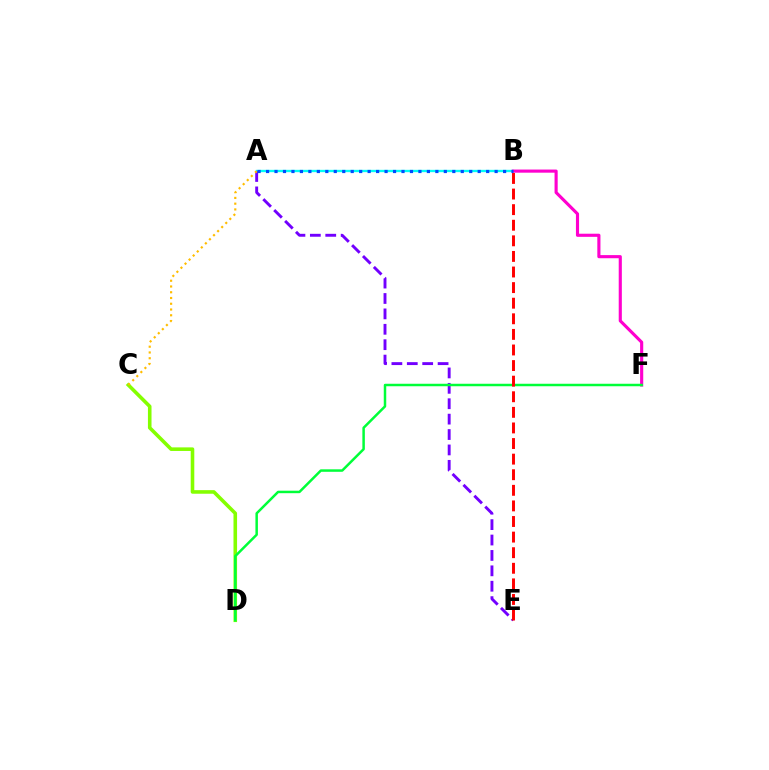{('A', 'B'): [{'color': '#00fff6', 'line_style': 'solid', 'thickness': 1.69}, {'color': '#004bff', 'line_style': 'dotted', 'thickness': 2.3}], ('B', 'F'): [{'color': '#ff00cf', 'line_style': 'solid', 'thickness': 2.25}], ('C', 'D'): [{'color': '#84ff00', 'line_style': 'solid', 'thickness': 2.58}], ('A', 'E'): [{'color': '#7200ff', 'line_style': 'dashed', 'thickness': 2.09}], ('A', 'C'): [{'color': '#ffbd00', 'line_style': 'dotted', 'thickness': 1.56}], ('D', 'F'): [{'color': '#00ff39', 'line_style': 'solid', 'thickness': 1.79}], ('B', 'E'): [{'color': '#ff0000', 'line_style': 'dashed', 'thickness': 2.12}]}